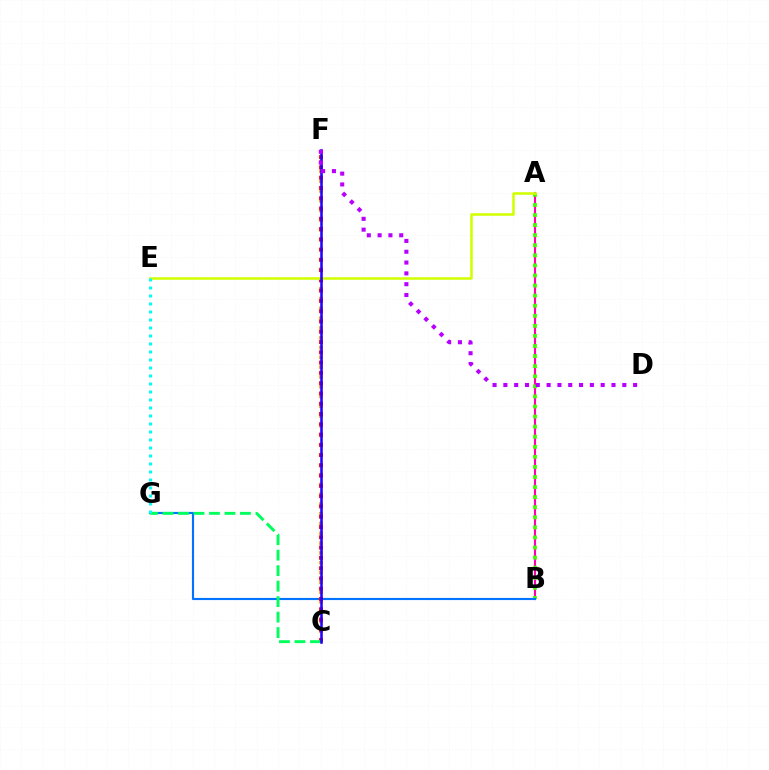{('A', 'B'): [{'color': '#ff00ac', 'line_style': 'solid', 'thickness': 1.53}, {'color': '#3dff00', 'line_style': 'dotted', 'thickness': 2.74}], ('B', 'G'): [{'color': '#0074ff', 'line_style': 'solid', 'thickness': 1.55}], ('C', 'F'): [{'color': '#ff9400', 'line_style': 'dotted', 'thickness': 2.66}, {'color': '#ff0000', 'line_style': 'dotted', 'thickness': 2.79}, {'color': '#2500ff', 'line_style': 'solid', 'thickness': 1.84}], ('A', 'E'): [{'color': '#d1ff00', 'line_style': 'solid', 'thickness': 1.83}], ('C', 'G'): [{'color': '#00ff5c', 'line_style': 'dashed', 'thickness': 2.1}], ('E', 'G'): [{'color': '#00fff6', 'line_style': 'dotted', 'thickness': 2.17}], ('D', 'F'): [{'color': '#b900ff', 'line_style': 'dotted', 'thickness': 2.94}]}